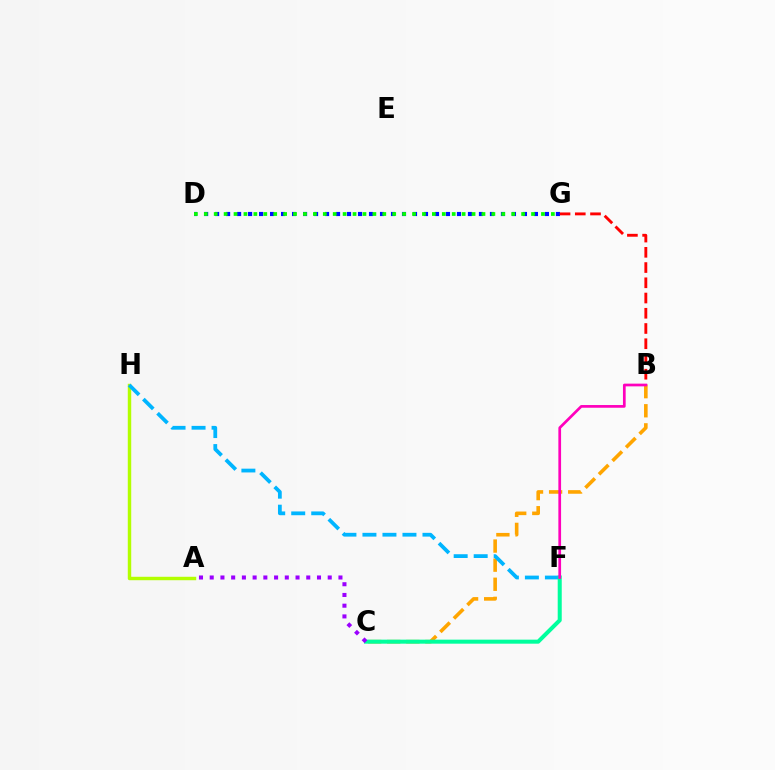{('B', 'C'): [{'color': '#ffa500', 'line_style': 'dashed', 'thickness': 2.59}], ('D', 'G'): [{'color': '#0010ff', 'line_style': 'dotted', 'thickness': 2.99}, {'color': '#08ff00', 'line_style': 'dotted', 'thickness': 2.69}], ('A', 'H'): [{'color': '#b3ff00', 'line_style': 'solid', 'thickness': 2.48}], ('B', 'G'): [{'color': '#ff0000', 'line_style': 'dashed', 'thickness': 2.07}], ('F', 'H'): [{'color': '#00b5ff', 'line_style': 'dashed', 'thickness': 2.72}], ('C', 'F'): [{'color': '#00ff9d', 'line_style': 'solid', 'thickness': 2.9}], ('B', 'F'): [{'color': '#ff00bd', 'line_style': 'solid', 'thickness': 1.95}], ('A', 'C'): [{'color': '#9b00ff', 'line_style': 'dotted', 'thickness': 2.91}]}